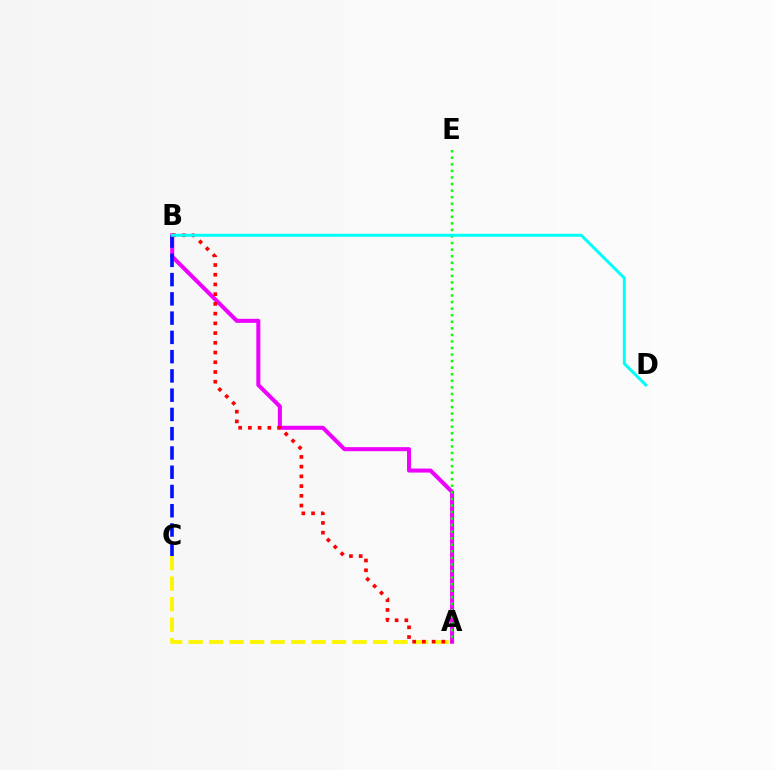{('A', 'B'): [{'color': '#ee00ff', 'line_style': 'solid', 'thickness': 2.9}, {'color': '#ff0000', 'line_style': 'dotted', 'thickness': 2.64}], ('A', 'C'): [{'color': '#fcf500', 'line_style': 'dashed', 'thickness': 2.78}], ('A', 'E'): [{'color': '#08ff00', 'line_style': 'dotted', 'thickness': 1.78}], ('B', 'C'): [{'color': '#0010ff', 'line_style': 'dashed', 'thickness': 2.62}], ('B', 'D'): [{'color': '#00fff6', 'line_style': 'solid', 'thickness': 2.14}]}